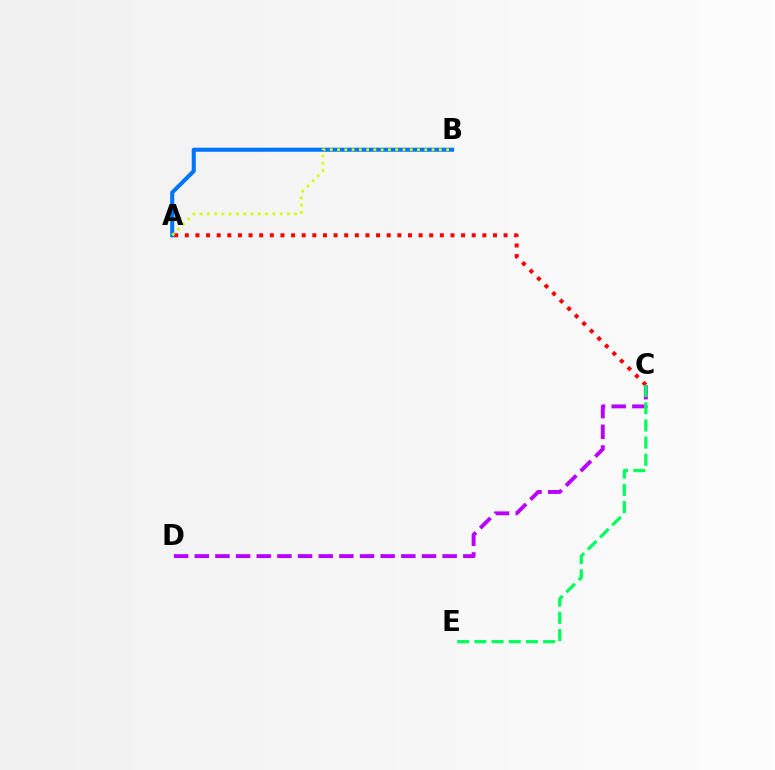{('C', 'D'): [{'color': '#b900ff', 'line_style': 'dashed', 'thickness': 2.81}], ('A', 'C'): [{'color': '#ff0000', 'line_style': 'dotted', 'thickness': 2.89}], ('A', 'B'): [{'color': '#0074ff', 'line_style': 'solid', 'thickness': 2.92}, {'color': '#d1ff00', 'line_style': 'dotted', 'thickness': 1.98}], ('C', 'E'): [{'color': '#00ff5c', 'line_style': 'dashed', 'thickness': 2.34}]}